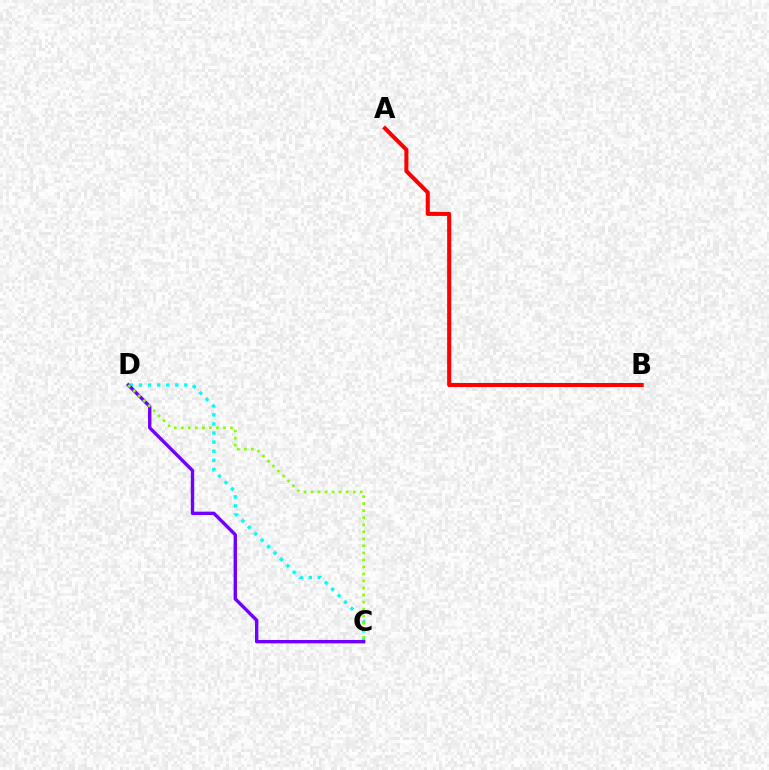{('C', 'D'): [{'color': '#00fff6', 'line_style': 'dotted', 'thickness': 2.47}, {'color': '#7200ff', 'line_style': 'solid', 'thickness': 2.44}, {'color': '#84ff00', 'line_style': 'dotted', 'thickness': 1.91}], ('A', 'B'): [{'color': '#ff0000', 'line_style': 'solid', 'thickness': 2.92}]}